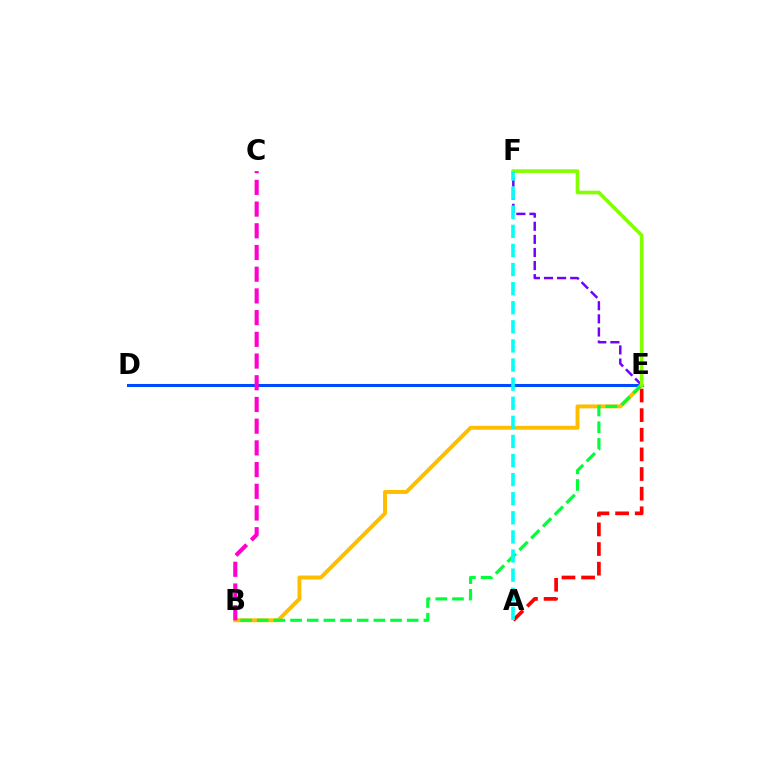{('A', 'E'): [{'color': '#ff0000', 'line_style': 'dashed', 'thickness': 2.67}], ('D', 'E'): [{'color': '#004bff', 'line_style': 'solid', 'thickness': 2.2}], ('E', 'F'): [{'color': '#7200ff', 'line_style': 'dashed', 'thickness': 1.78}, {'color': '#84ff00', 'line_style': 'solid', 'thickness': 2.61}], ('B', 'E'): [{'color': '#ffbd00', 'line_style': 'solid', 'thickness': 2.82}, {'color': '#00ff39', 'line_style': 'dashed', 'thickness': 2.26}], ('A', 'F'): [{'color': '#00fff6', 'line_style': 'dashed', 'thickness': 2.59}], ('B', 'C'): [{'color': '#ff00cf', 'line_style': 'dashed', 'thickness': 2.95}]}